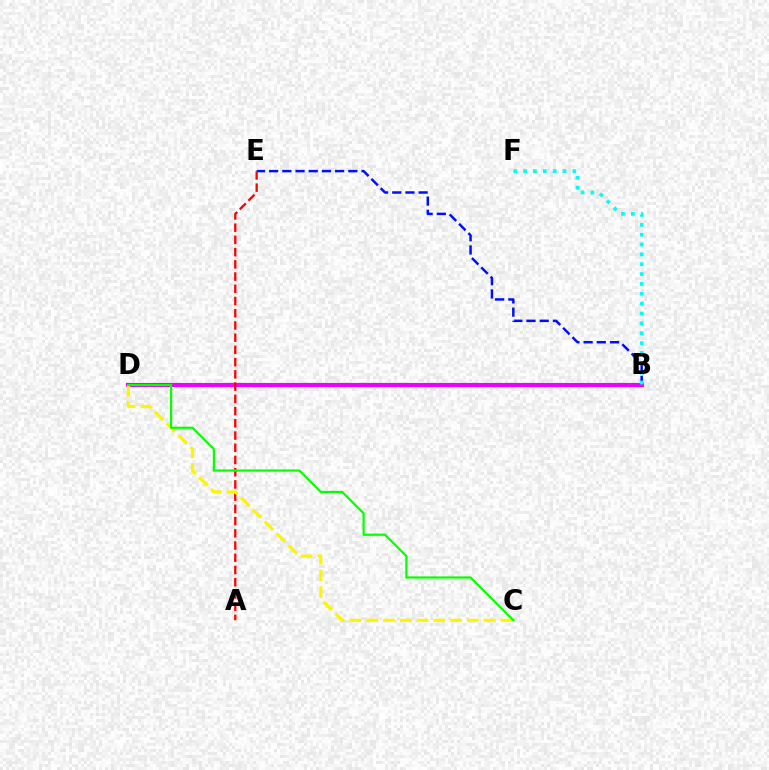{('B', 'E'): [{'color': '#0010ff', 'line_style': 'dashed', 'thickness': 1.79}], ('B', 'D'): [{'color': '#ee00ff', 'line_style': 'solid', 'thickness': 2.97}], ('B', 'F'): [{'color': '#00fff6', 'line_style': 'dotted', 'thickness': 2.68}], ('A', 'E'): [{'color': '#ff0000', 'line_style': 'dashed', 'thickness': 1.66}], ('C', 'D'): [{'color': '#fcf500', 'line_style': 'dashed', 'thickness': 2.28}, {'color': '#08ff00', 'line_style': 'solid', 'thickness': 1.58}]}